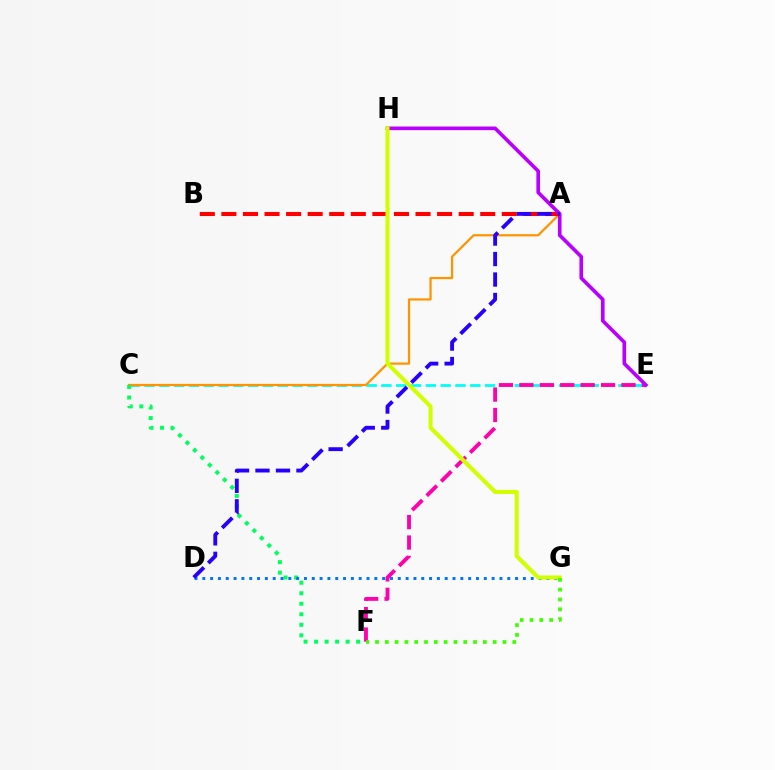{('C', 'E'): [{'color': '#00fff6', 'line_style': 'dashed', 'thickness': 2.01}], ('A', 'C'): [{'color': '#ff9400', 'line_style': 'solid', 'thickness': 1.6}], ('C', 'F'): [{'color': '#00ff5c', 'line_style': 'dotted', 'thickness': 2.86}], ('A', 'B'): [{'color': '#ff0000', 'line_style': 'dashed', 'thickness': 2.93}], ('E', 'F'): [{'color': '#ff00ac', 'line_style': 'dashed', 'thickness': 2.77}], ('D', 'G'): [{'color': '#0074ff', 'line_style': 'dotted', 'thickness': 2.12}], ('E', 'H'): [{'color': '#b900ff', 'line_style': 'solid', 'thickness': 2.62}], ('G', 'H'): [{'color': '#d1ff00', 'line_style': 'solid', 'thickness': 2.92}], ('F', 'G'): [{'color': '#3dff00', 'line_style': 'dotted', 'thickness': 2.66}], ('A', 'D'): [{'color': '#2500ff', 'line_style': 'dashed', 'thickness': 2.78}]}